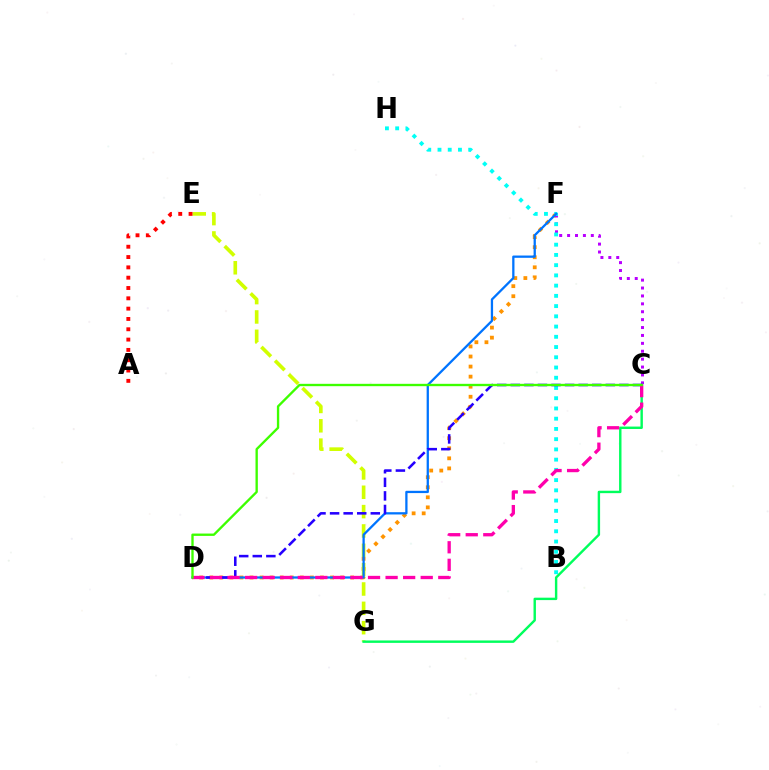{('D', 'F'): [{'color': '#ff9400', 'line_style': 'dotted', 'thickness': 2.73}, {'color': '#0074ff', 'line_style': 'solid', 'thickness': 1.64}], ('C', 'F'): [{'color': '#b900ff', 'line_style': 'dotted', 'thickness': 2.15}], ('B', 'H'): [{'color': '#00fff6', 'line_style': 'dotted', 'thickness': 2.78}], ('E', 'G'): [{'color': '#d1ff00', 'line_style': 'dashed', 'thickness': 2.63}], ('A', 'E'): [{'color': '#ff0000', 'line_style': 'dotted', 'thickness': 2.8}], ('C', 'G'): [{'color': '#00ff5c', 'line_style': 'solid', 'thickness': 1.74}], ('C', 'D'): [{'color': '#2500ff', 'line_style': 'dashed', 'thickness': 1.84}, {'color': '#ff00ac', 'line_style': 'dashed', 'thickness': 2.39}, {'color': '#3dff00', 'line_style': 'solid', 'thickness': 1.69}]}